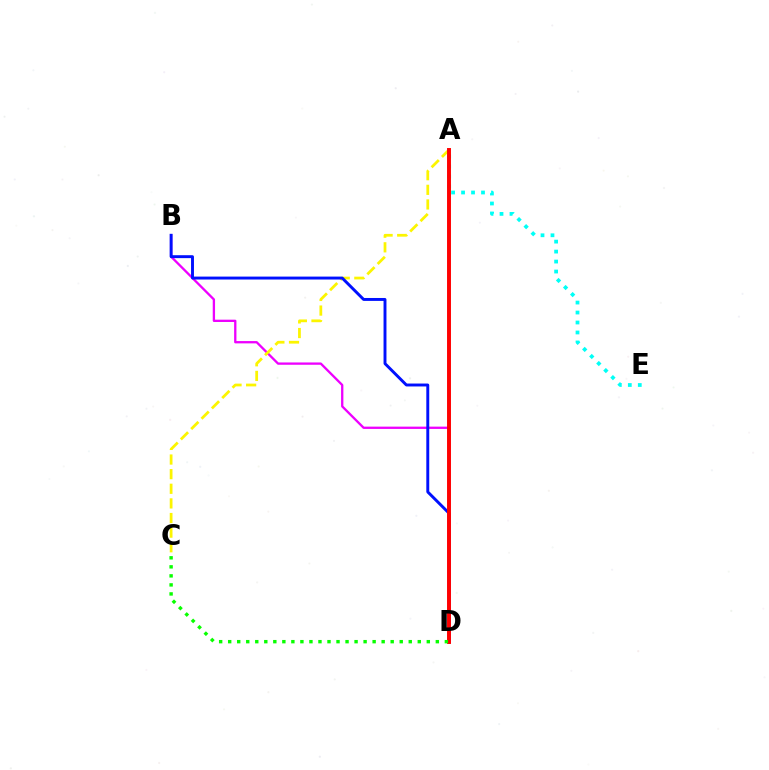{('A', 'E'): [{'color': '#00fff6', 'line_style': 'dotted', 'thickness': 2.71}], ('B', 'D'): [{'color': '#ee00ff', 'line_style': 'solid', 'thickness': 1.66}, {'color': '#0010ff', 'line_style': 'solid', 'thickness': 2.11}], ('A', 'C'): [{'color': '#fcf500', 'line_style': 'dashed', 'thickness': 1.99}], ('A', 'D'): [{'color': '#ff0000', 'line_style': 'solid', 'thickness': 2.83}], ('C', 'D'): [{'color': '#08ff00', 'line_style': 'dotted', 'thickness': 2.45}]}